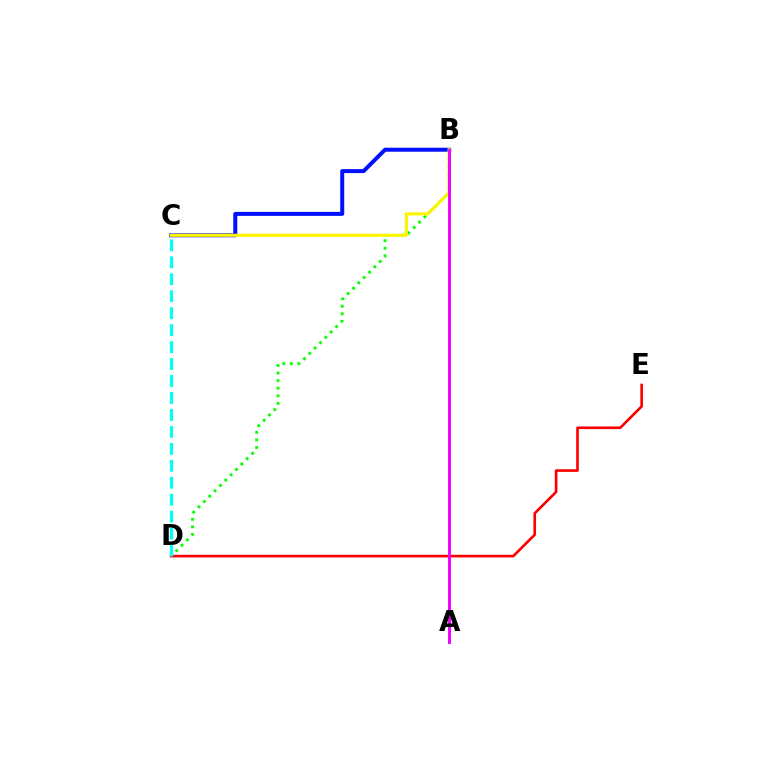{('B', 'D'): [{'color': '#08ff00', 'line_style': 'dotted', 'thickness': 2.06}], ('B', 'C'): [{'color': '#0010ff', 'line_style': 'solid', 'thickness': 2.87}, {'color': '#fcf500', 'line_style': 'solid', 'thickness': 2.26}], ('D', 'E'): [{'color': '#ff0000', 'line_style': 'solid', 'thickness': 1.9}], ('C', 'D'): [{'color': '#00fff6', 'line_style': 'dashed', 'thickness': 2.3}], ('A', 'B'): [{'color': '#ee00ff', 'line_style': 'solid', 'thickness': 2.09}]}